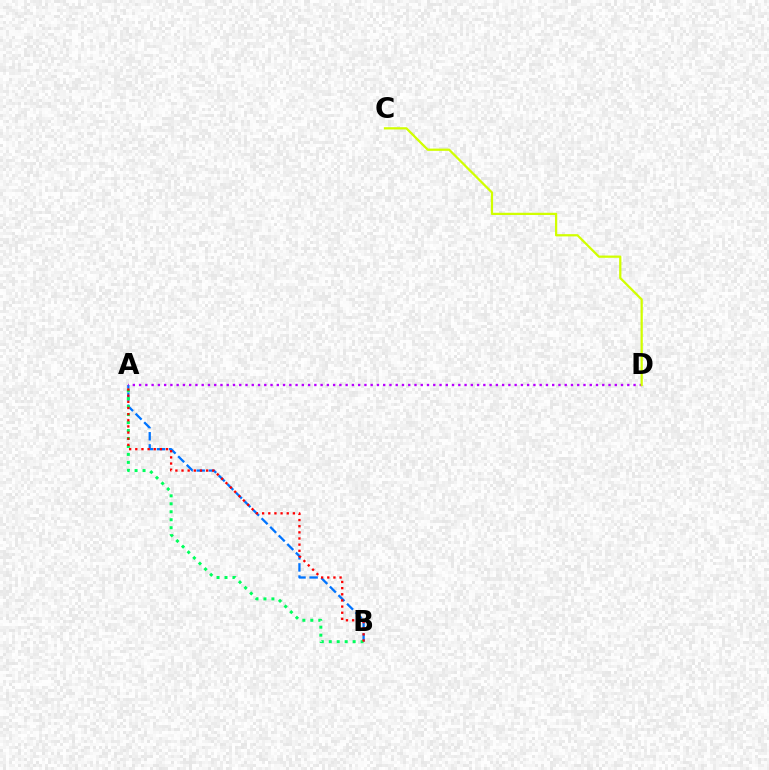{('A', 'B'): [{'color': '#0074ff', 'line_style': 'dashed', 'thickness': 1.65}, {'color': '#00ff5c', 'line_style': 'dotted', 'thickness': 2.16}, {'color': '#ff0000', 'line_style': 'dotted', 'thickness': 1.67}], ('A', 'D'): [{'color': '#b900ff', 'line_style': 'dotted', 'thickness': 1.7}], ('C', 'D'): [{'color': '#d1ff00', 'line_style': 'solid', 'thickness': 1.62}]}